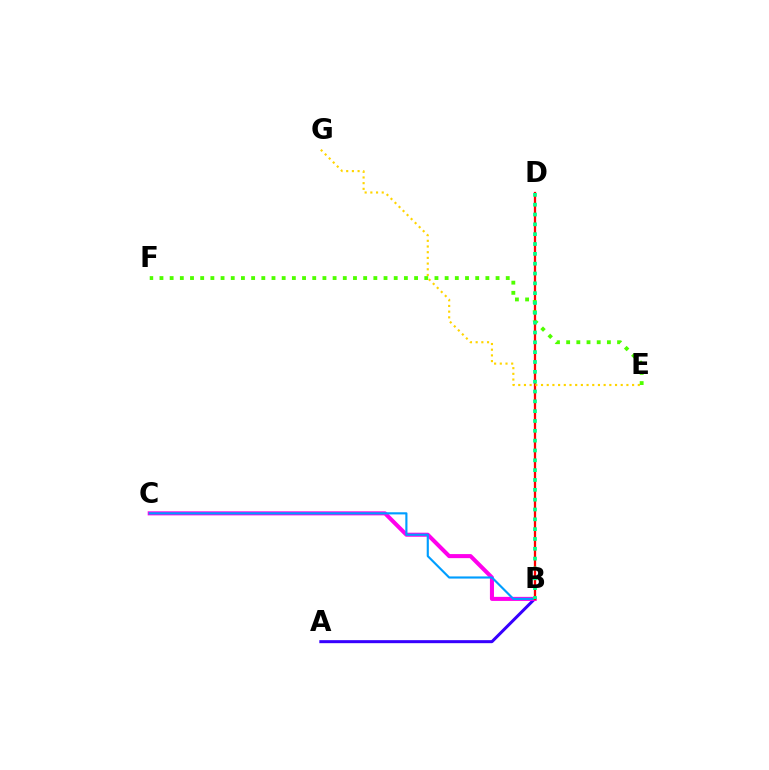{('A', 'B'): [{'color': '#3700ff', 'line_style': 'solid', 'thickness': 2.17}], ('B', 'C'): [{'color': '#ff00ed', 'line_style': 'solid', 'thickness': 2.92}, {'color': '#009eff', 'line_style': 'solid', 'thickness': 1.54}], ('B', 'D'): [{'color': '#ff0000', 'line_style': 'solid', 'thickness': 1.64}, {'color': '#00ff86', 'line_style': 'dotted', 'thickness': 2.67}], ('E', 'G'): [{'color': '#ffd500', 'line_style': 'dotted', 'thickness': 1.55}], ('E', 'F'): [{'color': '#4fff00', 'line_style': 'dotted', 'thickness': 2.77}]}